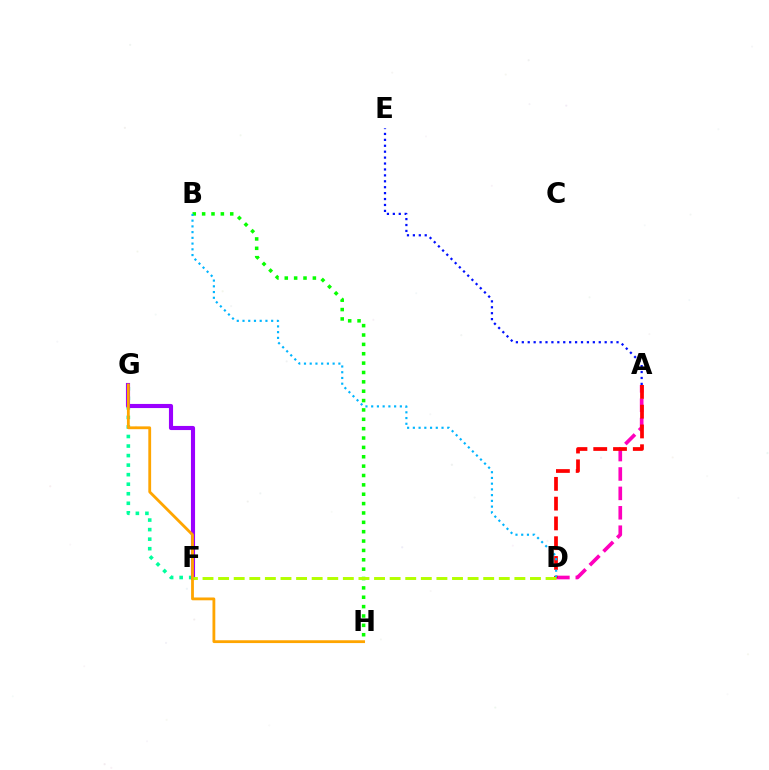{('F', 'G'): [{'color': '#00ff9d', 'line_style': 'dotted', 'thickness': 2.59}, {'color': '#9b00ff', 'line_style': 'solid', 'thickness': 2.97}], ('A', 'D'): [{'color': '#ff00bd', 'line_style': 'dashed', 'thickness': 2.64}, {'color': '#ff0000', 'line_style': 'dashed', 'thickness': 2.69}], ('G', 'H'): [{'color': '#ffa500', 'line_style': 'solid', 'thickness': 2.02}], ('B', 'H'): [{'color': '#08ff00', 'line_style': 'dotted', 'thickness': 2.54}], ('A', 'E'): [{'color': '#0010ff', 'line_style': 'dotted', 'thickness': 1.61}], ('B', 'D'): [{'color': '#00b5ff', 'line_style': 'dotted', 'thickness': 1.56}], ('D', 'F'): [{'color': '#b3ff00', 'line_style': 'dashed', 'thickness': 2.12}]}